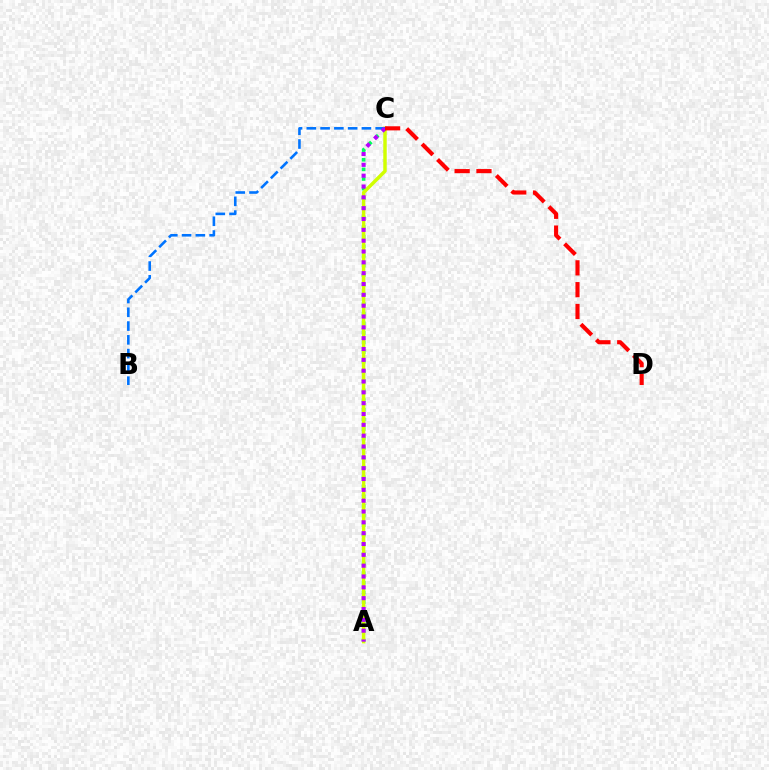{('A', 'C'): [{'color': '#00ff5c', 'line_style': 'dotted', 'thickness': 2.61}, {'color': '#d1ff00', 'line_style': 'solid', 'thickness': 2.49}, {'color': '#b900ff', 'line_style': 'dotted', 'thickness': 2.94}], ('B', 'C'): [{'color': '#0074ff', 'line_style': 'dashed', 'thickness': 1.87}], ('C', 'D'): [{'color': '#ff0000', 'line_style': 'dashed', 'thickness': 2.96}]}